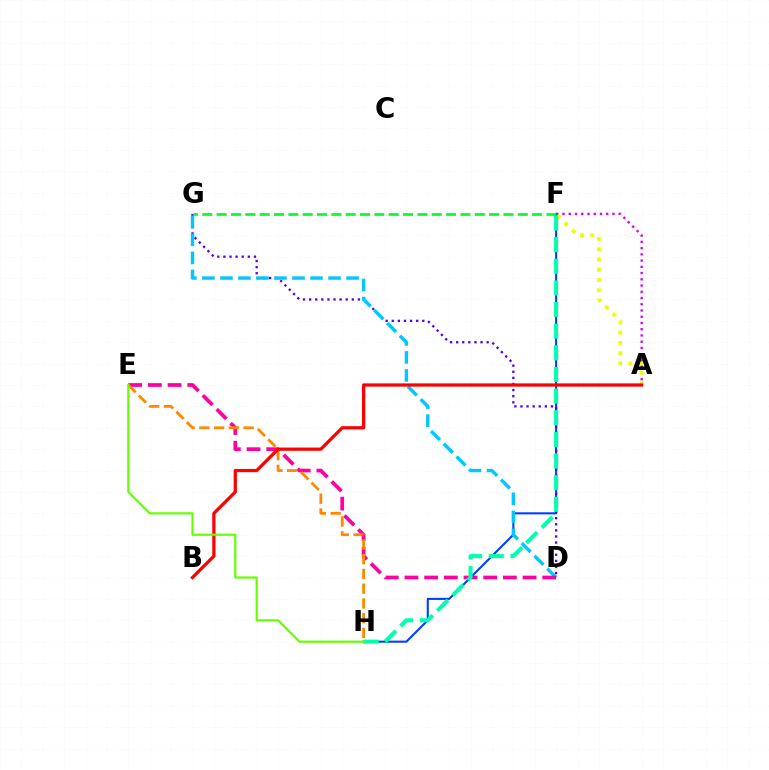{('A', 'F'): [{'color': '#d600ff', 'line_style': 'dotted', 'thickness': 1.7}, {'color': '#eeff00', 'line_style': 'dotted', 'thickness': 2.79}], ('F', 'H'): [{'color': '#003fff', 'line_style': 'solid', 'thickness': 1.5}, {'color': '#00ffaf', 'line_style': 'dashed', 'thickness': 2.94}], ('D', 'G'): [{'color': '#4f00ff', 'line_style': 'dotted', 'thickness': 1.66}, {'color': '#00c7ff', 'line_style': 'dashed', 'thickness': 2.45}], ('D', 'E'): [{'color': '#ff00a0', 'line_style': 'dashed', 'thickness': 2.67}], ('E', 'H'): [{'color': '#ff8800', 'line_style': 'dashed', 'thickness': 2.0}, {'color': '#66ff00', 'line_style': 'solid', 'thickness': 1.57}], ('A', 'B'): [{'color': '#ff0000', 'line_style': 'solid', 'thickness': 2.34}], ('F', 'G'): [{'color': '#00ff27', 'line_style': 'dashed', 'thickness': 1.95}]}